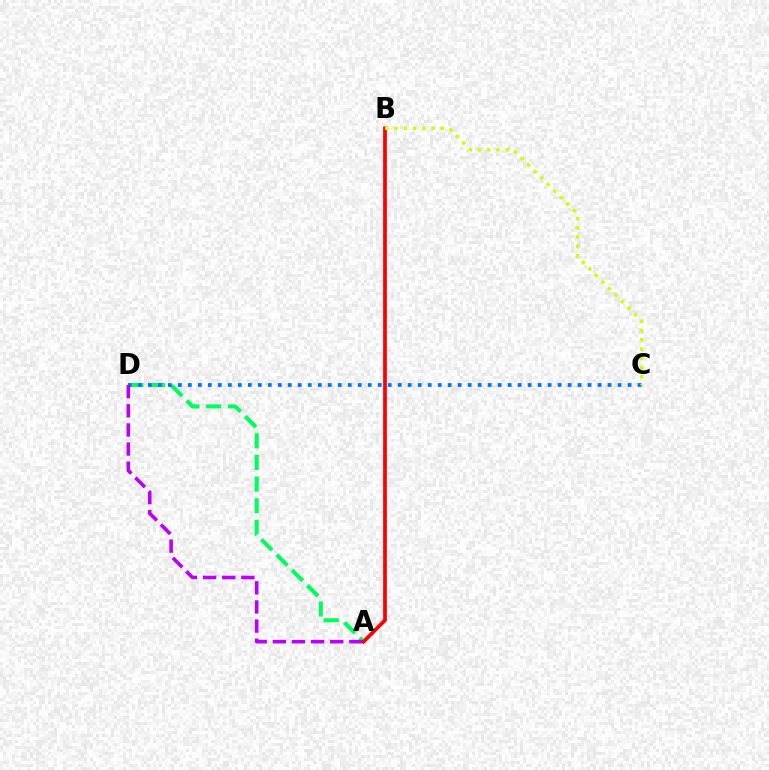{('A', 'D'): [{'color': '#00ff5c', 'line_style': 'dashed', 'thickness': 2.94}, {'color': '#b900ff', 'line_style': 'dashed', 'thickness': 2.6}], ('C', 'D'): [{'color': '#0074ff', 'line_style': 'dotted', 'thickness': 2.72}], ('A', 'B'): [{'color': '#ff0000', 'line_style': 'solid', 'thickness': 2.68}], ('B', 'C'): [{'color': '#d1ff00', 'line_style': 'dotted', 'thickness': 2.51}]}